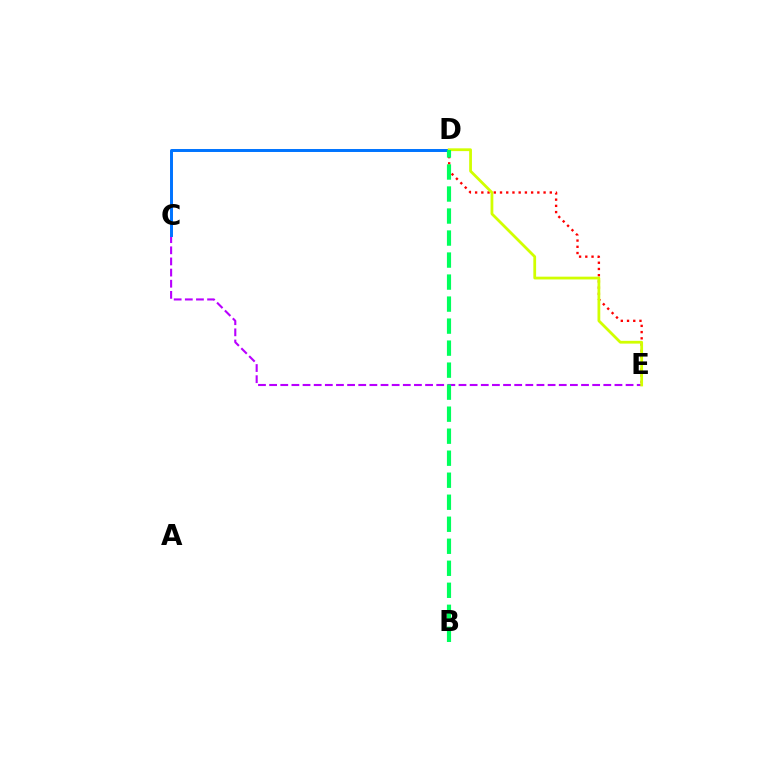{('D', 'E'): [{'color': '#ff0000', 'line_style': 'dotted', 'thickness': 1.69}, {'color': '#d1ff00', 'line_style': 'solid', 'thickness': 2.0}], ('C', 'E'): [{'color': '#b900ff', 'line_style': 'dashed', 'thickness': 1.51}], ('C', 'D'): [{'color': '#0074ff', 'line_style': 'solid', 'thickness': 2.13}], ('B', 'D'): [{'color': '#00ff5c', 'line_style': 'dashed', 'thickness': 2.99}]}